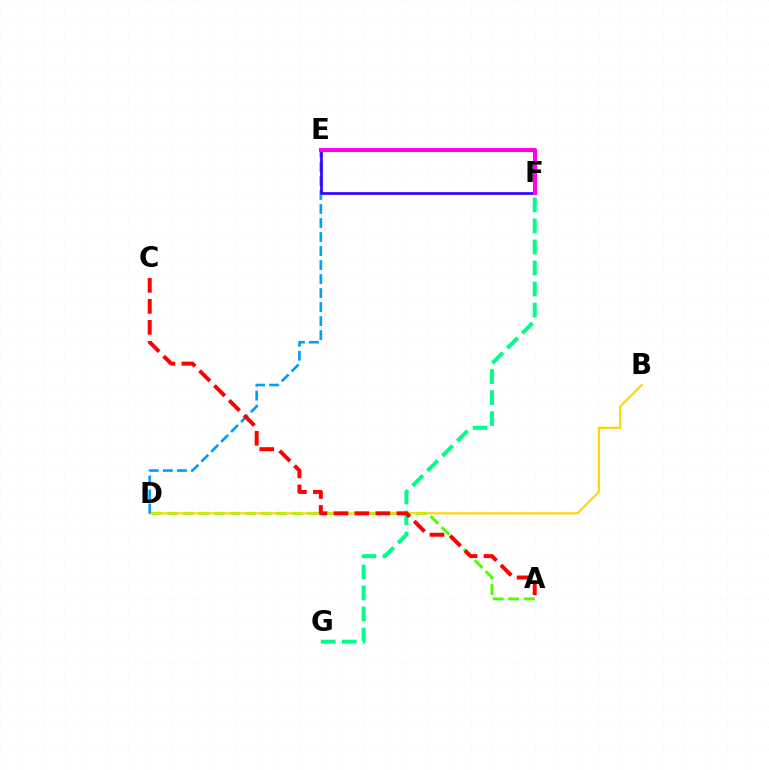{('A', 'D'): [{'color': '#4fff00', 'line_style': 'dashed', 'thickness': 2.11}], ('B', 'D'): [{'color': '#ffd500', 'line_style': 'solid', 'thickness': 1.54}], ('D', 'E'): [{'color': '#009eff', 'line_style': 'dashed', 'thickness': 1.9}], ('E', 'F'): [{'color': '#3700ff', 'line_style': 'solid', 'thickness': 1.95}, {'color': '#ff00ed', 'line_style': 'solid', 'thickness': 2.93}], ('F', 'G'): [{'color': '#00ff86', 'line_style': 'dashed', 'thickness': 2.86}], ('A', 'C'): [{'color': '#ff0000', 'line_style': 'dashed', 'thickness': 2.85}]}